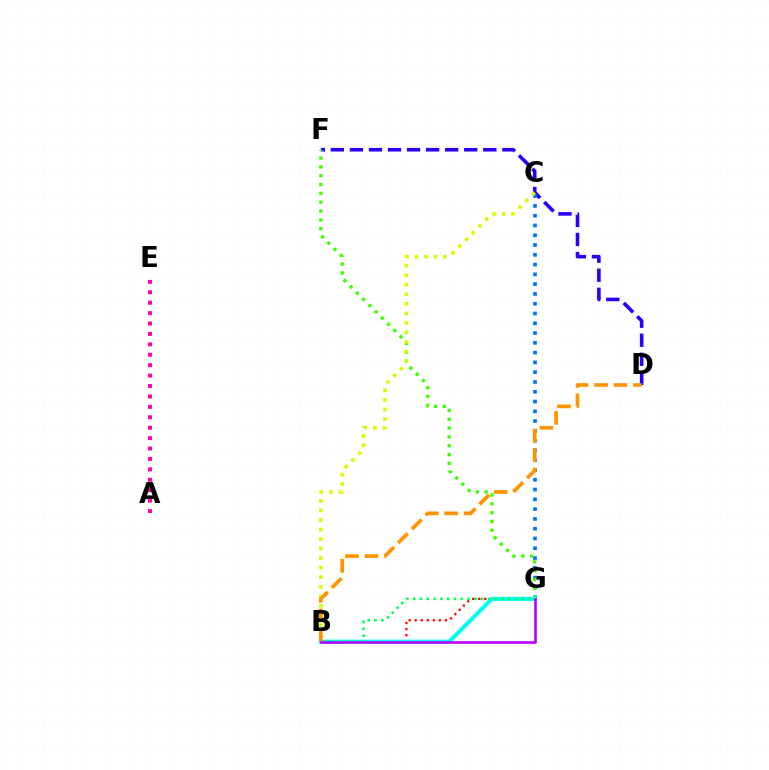{('B', 'G'): [{'color': '#ff0000', 'line_style': 'dotted', 'thickness': 1.64}, {'color': '#00fff6', 'line_style': 'solid', 'thickness': 2.95}, {'color': '#00ff5c', 'line_style': 'dotted', 'thickness': 1.85}, {'color': '#b900ff', 'line_style': 'solid', 'thickness': 1.91}], ('D', 'F'): [{'color': '#2500ff', 'line_style': 'dashed', 'thickness': 2.59}], ('C', 'G'): [{'color': '#0074ff', 'line_style': 'dotted', 'thickness': 2.66}], ('F', 'G'): [{'color': '#3dff00', 'line_style': 'dotted', 'thickness': 2.4}], ('B', 'C'): [{'color': '#d1ff00', 'line_style': 'dotted', 'thickness': 2.59}], ('A', 'E'): [{'color': '#ff00ac', 'line_style': 'dotted', 'thickness': 2.83}], ('B', 'D'): [{'color': '#ff9400', 'line_style': 'dashed', 'thickness': 2.65}]}